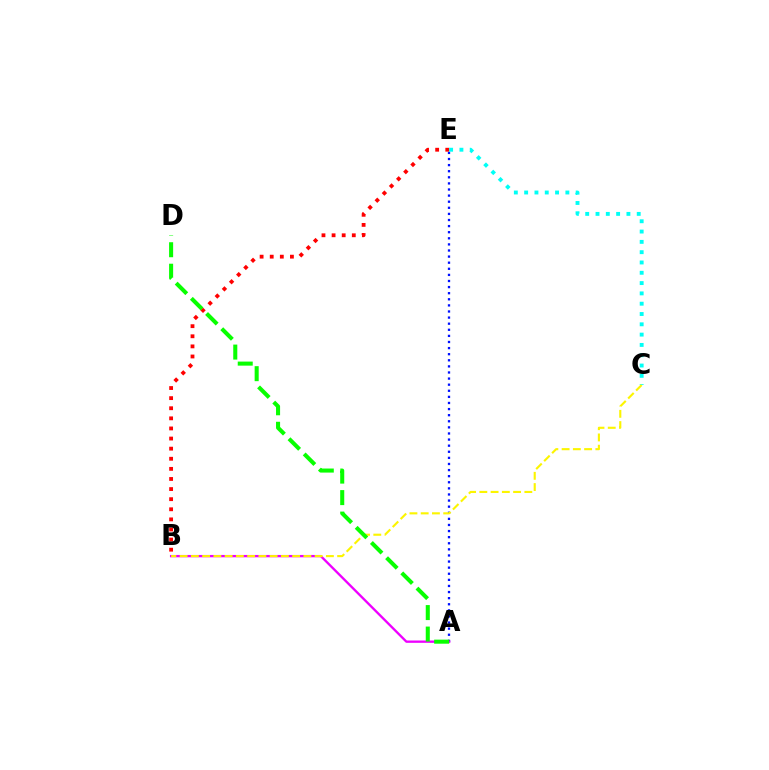{('A', 'E'): [{'color': '#0010ff', 'line_style': 'dotted', 'thickness': 1.66}], ('B', 'E'): [{'color': '#ff0000', 'line_style': 'dotted', 'thickness': 2.75}], ('C', 'E'): [{'color': '#00fff6', 'line_style': 'dotted', 'thickness': 2.8}], ('A', 'B'): [{'color': '#ee00ff', 'line_style': 'solid', 'thickness': 1.68}], ('B', 'C'): [{'color': '#fcf500', 'line_style': 'dashed', 'thickness': 1.53}], ('A', 'D'): [{'color': '#08ff00', 'line_style': 'dashed', 'thickness': 2.92}]}